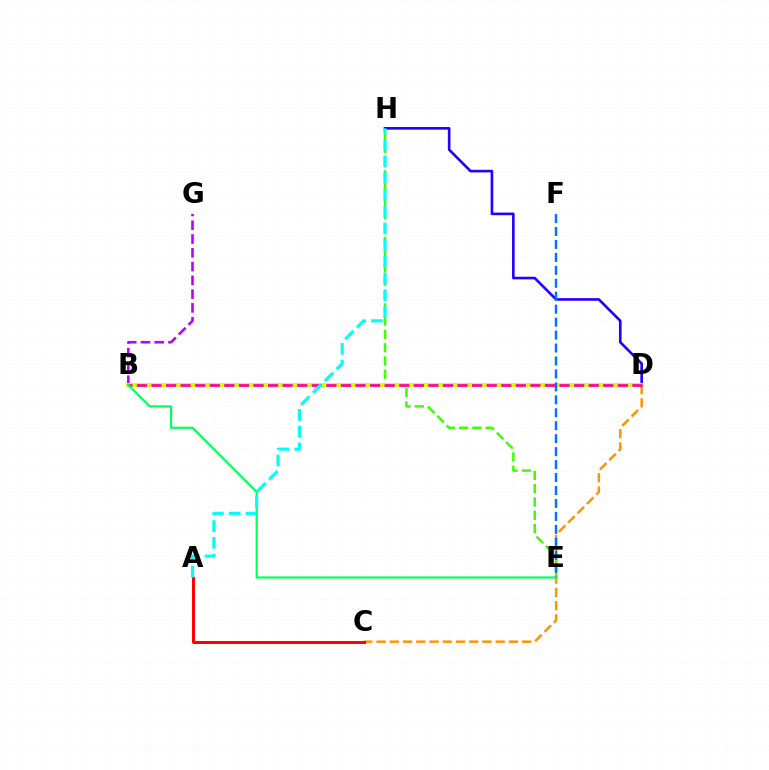{('B', 'G'): [{'color': '#b900ff', 'line_style': 'dashed', 'thickness': 1.87}], ('D', 'H'): [{'color': '#2500ff', 'line_style': 'solid', 'thickness': 1.89}], ('E', 'H'): [{'color': '#3dff00', 'line_style': 'dashed', 'thickness': 1.8}], ('B', 'D'): [{'color': '#d1ff00', 'line_style': 'solid', 'thickness': 2.82}, {'color': '#ff00ac', 'line_style': 'dashed', 'thickness': 1.98}], ('C', 'D'): [{'color': '#ff9400', 'line_style': 'dashed', 'thickness': 1.8}], ('E', 'F'): [{'color': '#0074ff', 'line_style': 'dashed', 'thickness': 1.76}], ('A', 'C'): [{'color': '#ff0000', 'line_style': 'solid', 'thickness': 2.15}], ('B', 'E'): [{'color': '#00ff5c', 'line_style': 'solid', 'thickness': 1.55}], ('A', 'H'): [{'color': '#00fff6', 'line_style': 'dashed', 'thickness': 2.27}]}